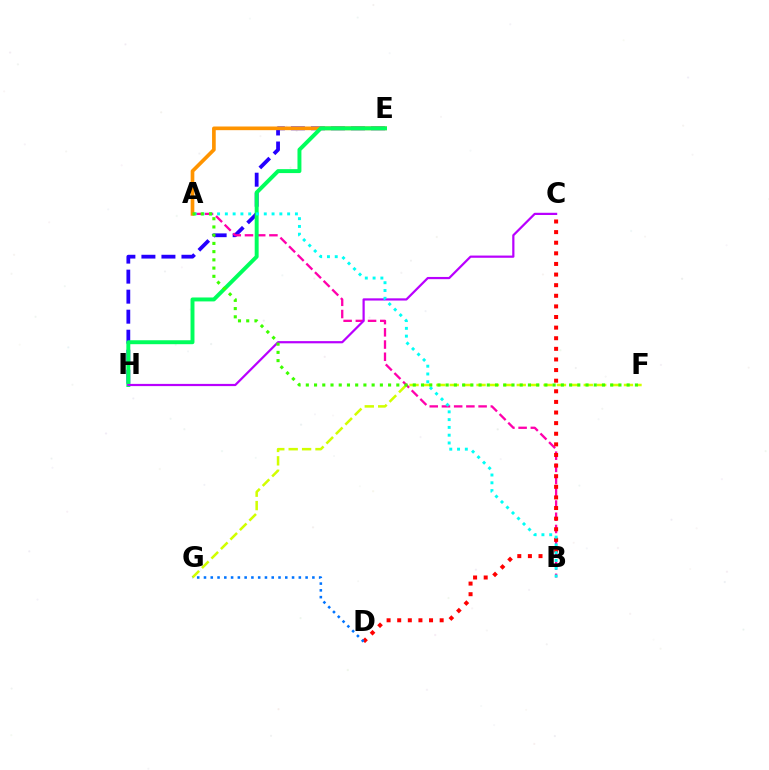{('E', 'H'): [{'color': '#2500ff', 'line_style': 'dashed', 'thickness': 2.72}, {'color': '#00ff5c', 'line_style': 'solid', 'thickness': 2.84}], ('A', 'B'): [{'color': '#ff00ac', 'line_style': 'dashed', 'thickness': 1.66}, {'color': '#00fff6', 'line_style': 'dotted', 'thickness': 2.12}], ('F', 'G'): [{'color': '#d1ff00', 'line_style': 'dashed', 'thickness': 1.82}], ('C', 'D'): [{'color': '#ff0000', 'line_style': 'dotted', 'thickness': 2.88}], ('A', 'E'): [{'color': '#ff9400', 'line_style': 'solid', 'thickness': 2.64}], ('C', 'H'): [{'color': '#b900ff', 'line_style': 'solid', 'thickness': 1.59}], ('D', 'G'): [{'color': '#0074ff', 'line_style': 'dotted', 'thickness': 1.84}], ('A', 'F'): [{'color': '#3dff00', 'line_style': 'dotted', 'thickness': 2.24}]}